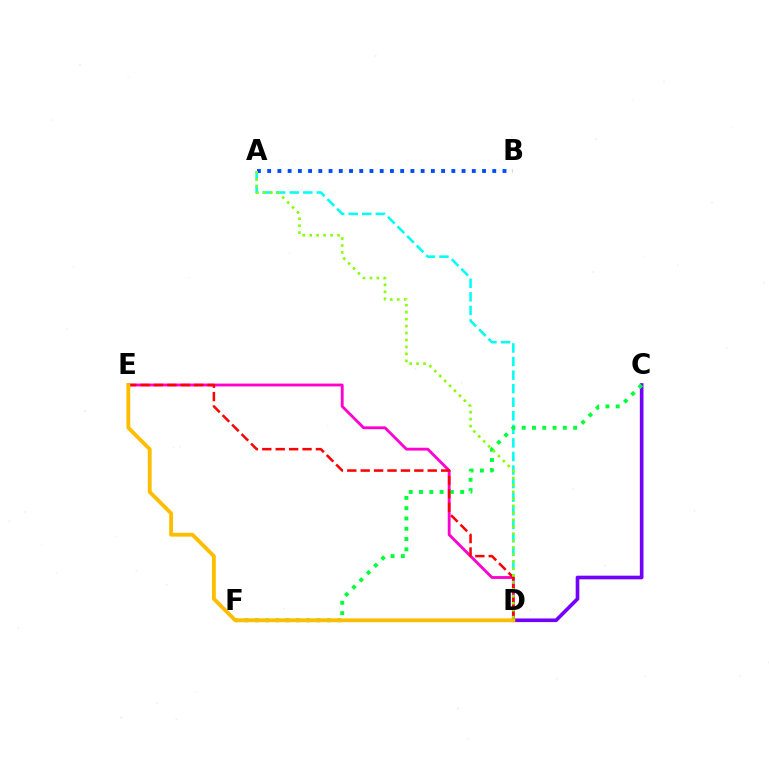{('C', 'D'): [{'color': '#7200ff', 'line_style': 'solid', 'thickness': 2.62}], ('A', 'B'): [{'color': '#004bff', 'line_style': 'dotted', 'thickness': 2.78}], ('A', 'D'): [{'color': '#00fff6', 'line_style': 'dashed', 'thickness': 1.84}, {'color': '#84ff00', 'line_style': 'dotted', 'thickness': 1.89}], ('D', 'E'): [{'color': '#ff00cf', 'line_style': 'solid', 'thickness': 2.04}, {'color': '#ff0000', 'line_style': 'dashed', 'thickness': 1.82}, {'color': '#ffbd00', 'line_style': 'solid', 'thickness': 2.77}], ('C', 'F'): [{'color': '#00ff39', 'line_style': 'dotted', 'thickness': 2.8}]}